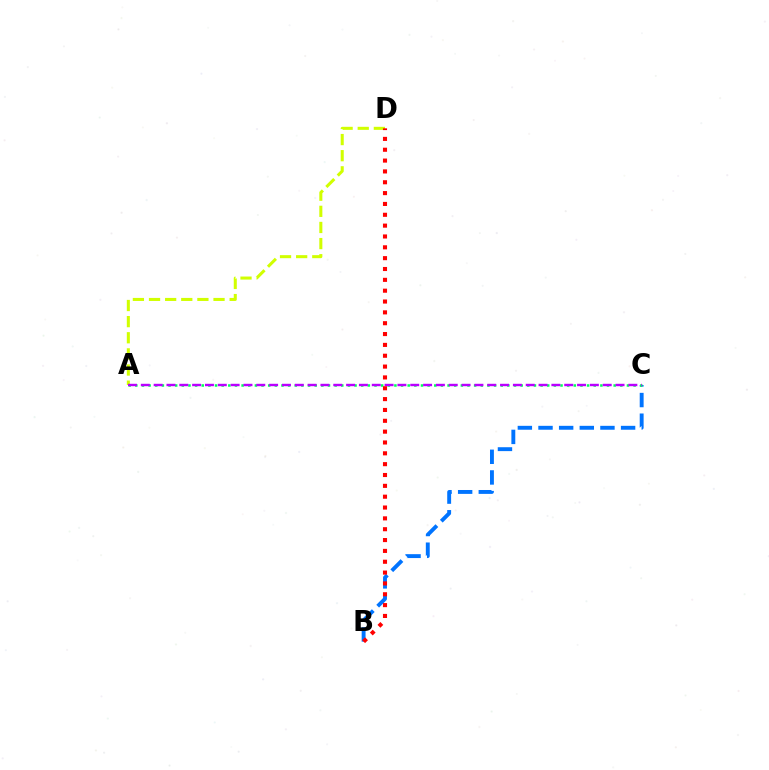{('B', 'C'): [{'color': '#0074ff', 'line_style': 'dashed', 'thickness': 2.8}], ('A', 'D'): [{'color': '#d1ff00', 'line_style': 'dashed', 'thickness': 2.19}], ('A', 'C'): [{'color': '#00ff5c', 'line_style': 'dotted', 'thickness': 1.81}, {'color': '#b900ff', 'line_style': 'dashed', 'thickness': 1.74}], ('B', 'D'): [{'color': '#ff0000', 'line_style': 'dotted', 'thickness': 2.95}]}